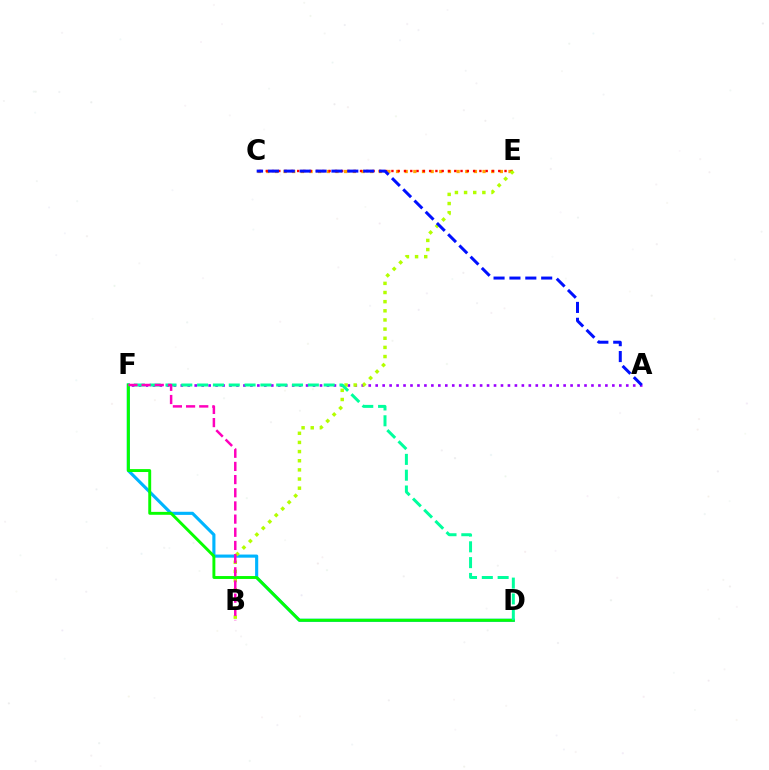{('C', 'E'): [{'color': '#ffa500', 'line_style': 'dotted', 'thickness': 2.35}, {'color': '#ff0000', 'line_style': 'dotted', 'thickness': 1.71}], ('D', 'F'): [{'color': '#00b5ff', 'line_style': 'solid', 'thickness': 2.25}, {'color': '#08ff00', 'line_style': 'solid', 'thickness': 2.1}, {'color': '#00ff9d', 'line_style': 'dashed', 'thickness': 2.15}], ('A', 'F'): [{'color': '#9b00ff', 'line_style': 'dotted', 'thickness': 1.89}], ('B', 'E'): [{'color': '#b3ff00', 'line_style': 'dotted', 'thickness': 2.49}], ('B', 'F'): [{'color': '#ff00bd', 'line_style': 'dashed', 'thickness': 1.79}], ('A', 'C'): [{'color': '#0010ff', 'line_style': 'dashed', 'thickness': 2.16}]}